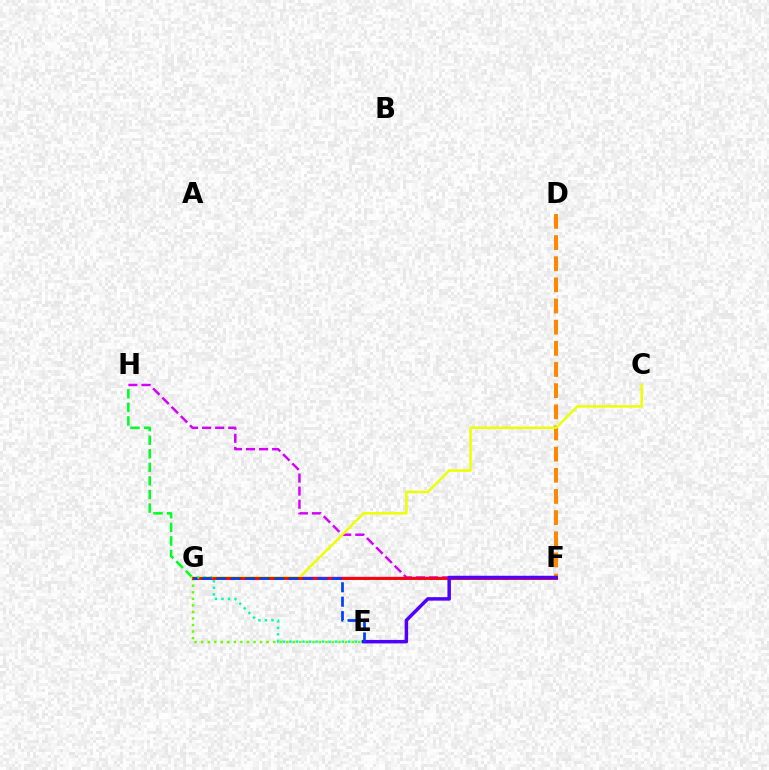{('F', 'G'): [{'color': '#ff00a0', 'line_style': 'solid', 'thickness': 1.72}, {'color': '#00c7ff', 'line_style': 'dashed', 'thickness': 1.96}, {'color': '#ff0000', 'line_style': 'solid', 'thickness': 2.04}], ('F', 'H'): [{'color': '#d600ff', 'line_style': 'dashed', 'thickness': 1.77}], ('D', 'F'): [{'color': '#ff8800', 'line_style': 'dashed', 'thickness': 2.87}], ('G', 'H'): [{'color': '#00ff27', 'line_style': 'dashed', 'thickness': 1.84}], ('E', 'G'): [{'color': '#66ff00', 'line_style': 'dotted', 'thickness': 1.78}, {'color': '#00ffaf', 'line_style': 'dotted', 'thickness': 1.78}, {'color': '#003fff', 'line_style': 'dashed', 'thickness': 1.96}], ('C', 'G'): [{'color': '#eeff00', 'line_style': 'solid', 'thickness': 1.79}], ('E', 'F'): [{'color': '#4f00ff', 'line_style': 'solid', 'thickness': 2.51}]}